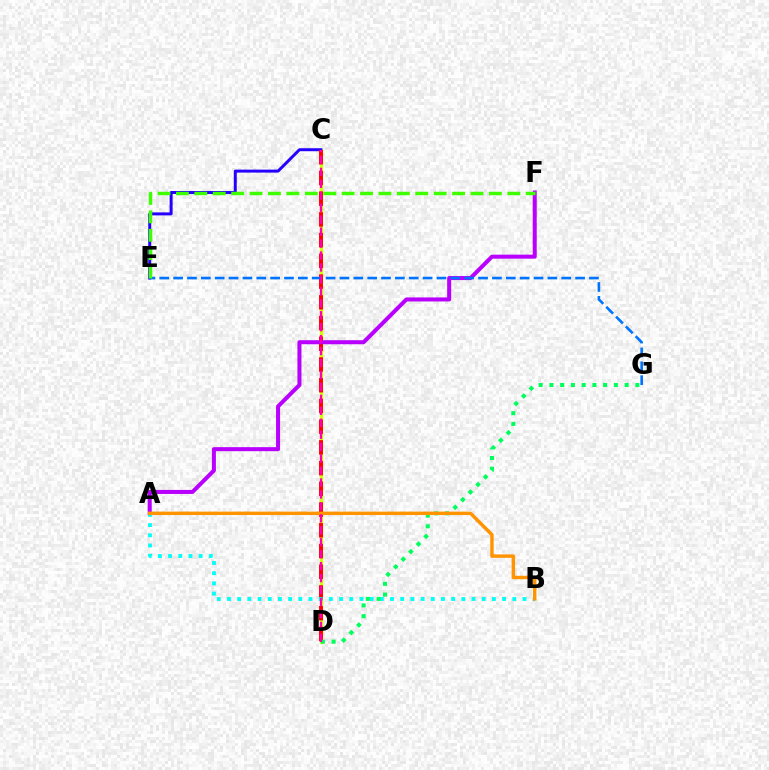{('C', 'D'): [{'color': '#d1ff00', 'line_style': 'solid', 'thickness': 2.36}, {'color': '#ff0000', 'line_style': 'dashed', 'thickness': 2.82}, {'color': '#ff00ac', 'line_style': 'dashed', 'thickness': 1.62}], ('C', 'E'): [{'color': '#2500ff', 'line_style': 'solid', 'thickness': 2.15}], ('A', 'F'): [{'color': '#b900ff', 'line_style': 'solid', 'thickness': 2.9}], ('A', 'B'): [{'color': '#00fff6', 'line_style': 'dotted', 'thickness': 2.77}, {'color': '#ff9400', 'line_style': 'solid', 'thickness': 2.47}], ('E', 'G'): [{'color': '#0074ff', 'line_style': 'dashed', 'thickness': 1.88}], ('D', 'G'): [{'color': '#00ff5c', 'line_style': 'dotted', 'thickness': 2.92}], ('E', 'F'): [{'color': '#3dff00', 'line_style': 'dashed', 'thickness': 2.5}]}